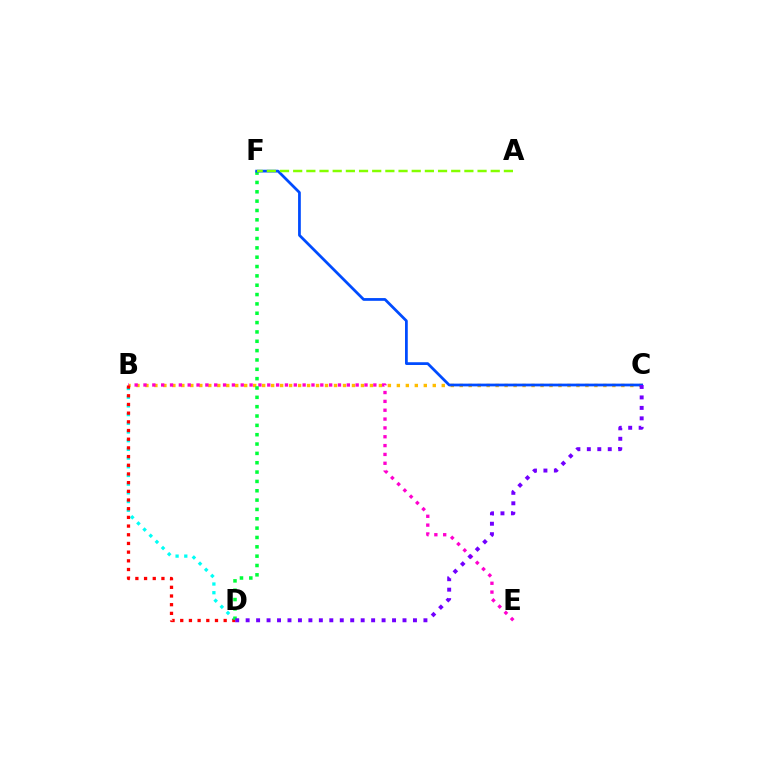{('B', 'C'): [{'color': '#ffbd00', 'line_style': 'dotted', 'thickness': 2.44}], ('B', 'D'): [{'color': '#00fff6', 'line_style': 'dotted', 'thickness': 2.36}, {'color': '#ff0000', 'line_style': 'dotted', 'thickness': 2.36}], ('B', 'E'): [{'color': '#ff00cf', 'line_style': 'dotted', 'thickness': 2.4}], ('D', 'F'): [{'color': '#00ff39', 'line_style': 'dotted', 'thickness': 2.54}], ('C', 'F'): [{'color': '#004bff', 'line_style': 'solid', 'thickness': 1.98}], ('C', 'D'): [{'color': '#7200ff', 'line_style': 'dotted', 'thickness': 2.84}], ('A', 'F'): [{'color': '#84ff00', 'line_style': 'dashed', 'thickness': 1.79}]}